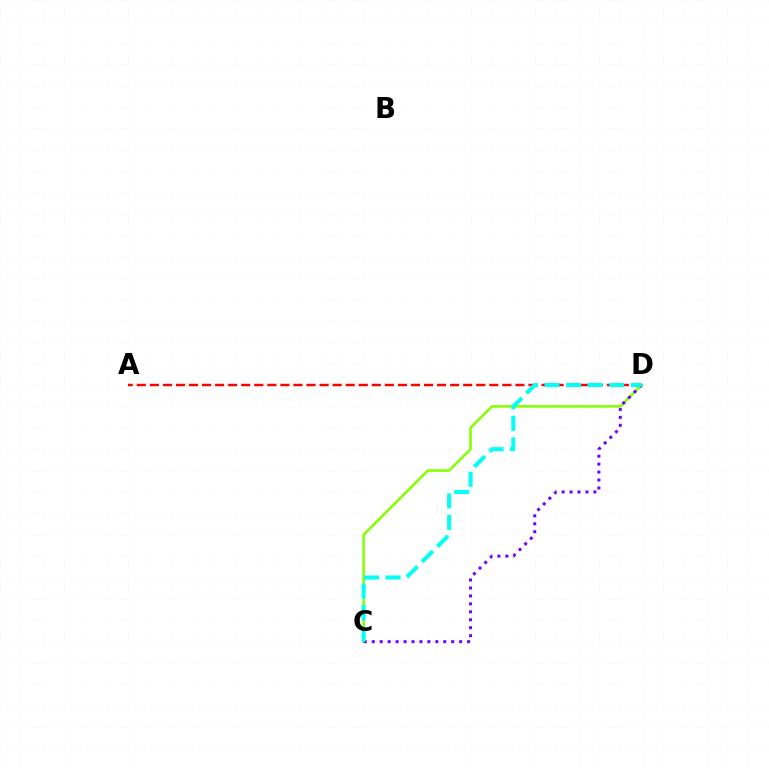{('A', 'D'): [{'color': '#ff0000', 'line_style': 'dashed', 'thickness': 1.77}], ('C', 'D'): [{'color': '#84ff00', 'line_style': 'solid', 'thickness': 1.83}, {'color': '#7200ff', 'line_style': 'dotted', 'thickness': 2.16}, {'color': '#00fff6', 'line_style': 'dashed', 'thickness': 2.92}]}